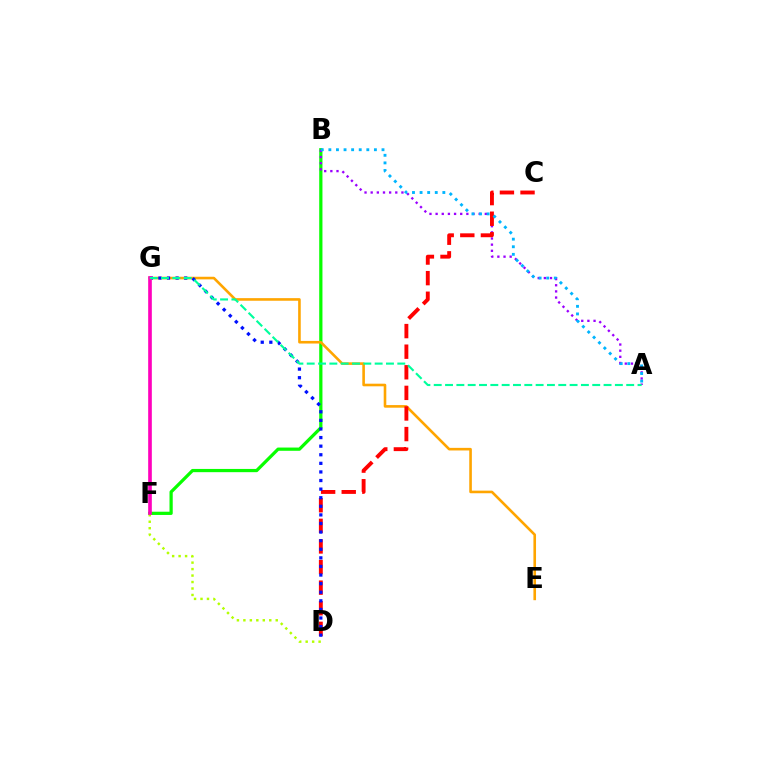{('B', 'F'): [{'color': '#08ff00', 'line_style': 'solid', 'thickness': 2.33}], ('A', 'B'): [{'color': '#9b00ff', 'line_style': 'dotted', 'thickness': 1.67}, {'color': '#00b5ff', 'line_style': 'dotted', 'thickness': 2.06}], ('E', 'G'): [{'color': '#ffa500', 'line_style': 'solid', 'thickness': 1.88}], ('D', 'F'): [{'color': '#b3ff00', 'line_style': 'dotted', 'thickness': 1.76}], ('C', 'D'): [{'color': '#ff0000', 'line_style': 'dashed', 'thickness': 2.8}], ('D', 'G'): [{'color': '#0010ff', 'line_style': 'dotted', 'thickness': 2.33}], ('F', 'G'): [{'color': '#ff00bd', 'line_style': 'solid', 'thickness': 2.63}], ('A', 'G'): [{'color': '#00ff9d', 'line_style': 'dashed', 'thickness': 1.54}]}